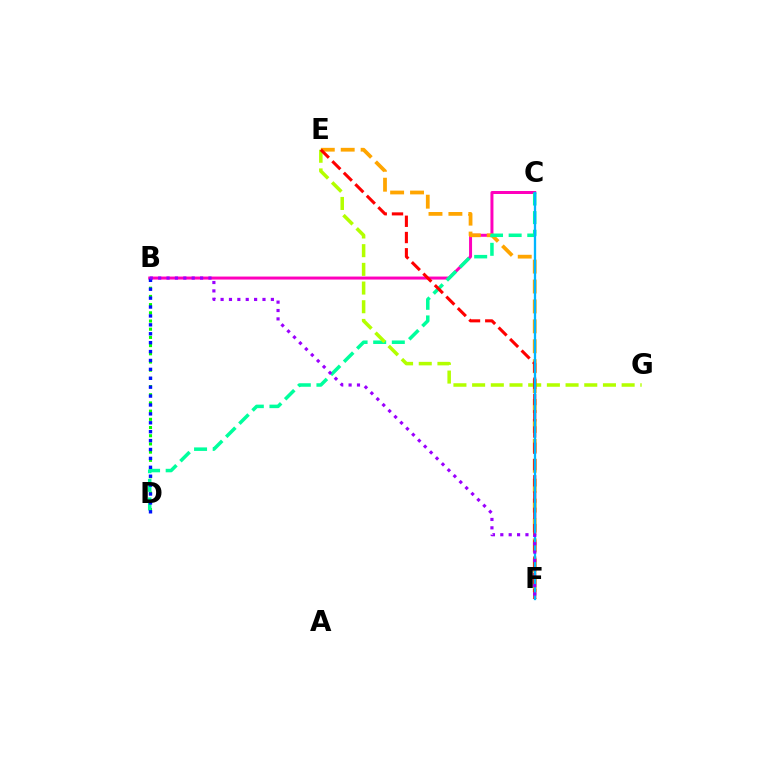{('B', 'D'): [{'color': '#08ff00', 'line_style': 'dotted', 'thickness': 2.23}, {'color': '#0010ff', 'line_style': 'dotted', 'thickness': 2.42}], ('B', 'C'): [{'color': '#ff00bd', 'line_style': 'solid', 'thickness': 2.16}], ('E', 'F'): [{'color': '#ffa500', 'line_style': 'dashed', 'thickness': 2.71}, {'color': '#ff0000', 'line_style': 'dashed', 'thickness': 2.21}], ('C', 'D'): [{'color': '#00ff9d', 'line_style': 'dashed', 'thickness': 2.53}], ('E', 'G'): [{'color': '#b3ff00', 'line_style': 'dashed', 'thickness': 2.54}], ('C', 'F'): [{'color': '#00b5ff', 'line_style': 'solid', 'thickness': 1.67}], ('B', 'F'): [{'color': '#9b00ff', 'line_style': 'dotted', 'thickness': 2.28}]}